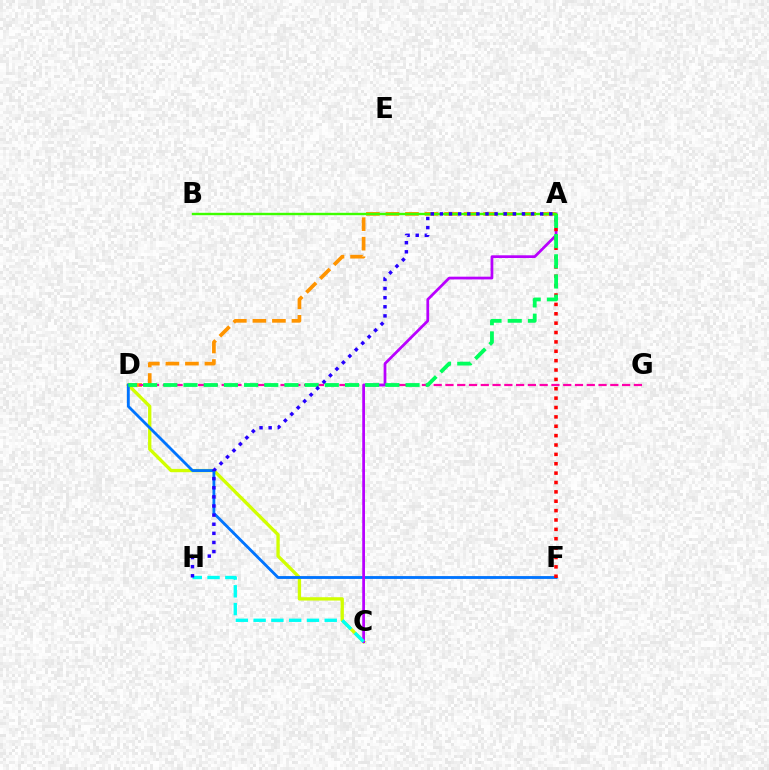{('C', 'D'): [{'color': '#d1ff00', 'line_style': 'solid', 'thickness': 2.39}], ('A', 'D'): [{'color': '#ff9400', 'line_style': 'dashed', 'thickness': 2.65}, {'color': '#00ff5c', 'line_style': 'dashed', 'thickness': 2.74}], ('D', 'G'): [{'color': '#ff00ac', 'line_style': 'dashed', 'thickness': 1.6}], ('D', 'F'): [{'color': '#0074ff', 'line_style': 'solid', 'thickness': 2.04}], ('A', 'C'): [{'color': '#b900ff', 'line_style': 'solid', 'thickness': 1.98}], ('A', 'F'): [{'color': '#ff0000', 'line_style': 'dotted', 'thickness': 2.55}], ('A', 'B'): [{'color': '#3dff00', 'line_style': 'solid', 'thickness': 1.73}], ('C', 'H'): [{'color': '#00fff6', 'line_style': 'dashed', 'thickness': 2.41}], ('A', 'H'): [{'color': '#2500ff', 'line_style': 'dotted', 'thickness': 2.48}]}